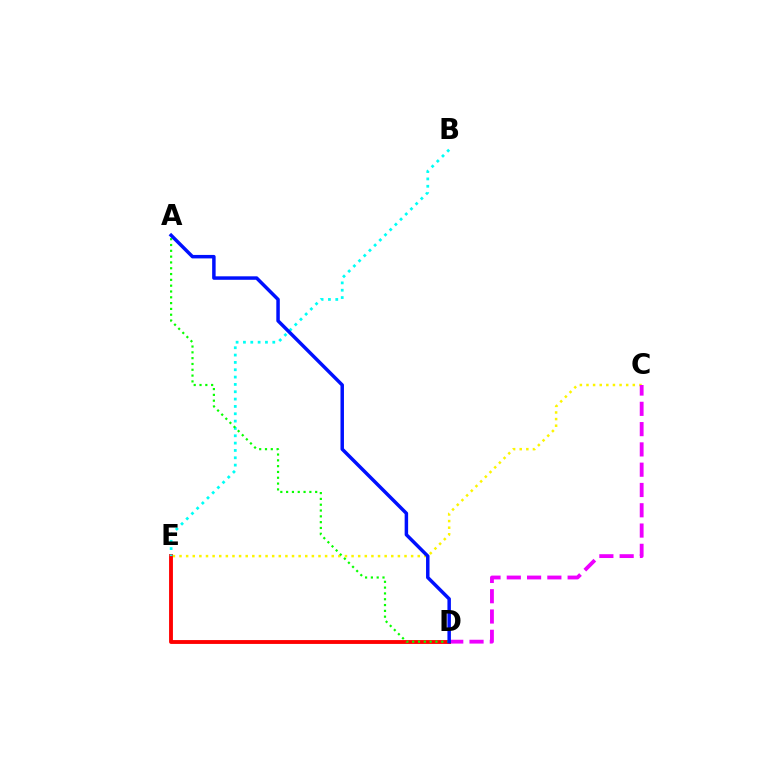{('C', 'E'): [{'color': '#fcf500', 'line_style': 'dotted', 'thickness': 1.8}], ('C', 'D'): [{'color': '#ee00ff', 'line_style': 'dashed', 'thickness': 2.76}], ('D', 'E'): [{'color': '#ff0000', 'line_style': 'solid', 'thickness': 2.77}], ('B', 'E'): [{'color': '#00fff6', 'line_style': 'dotted', 'thickness': 1.99}], ('A', 'D'): [{'color': '#08ff00', 'line_style': 'dotted', 'thickness': 1.58}, {'color': '#0010ff', 'line_style': 'solid', 'thickness': 2.5}]}